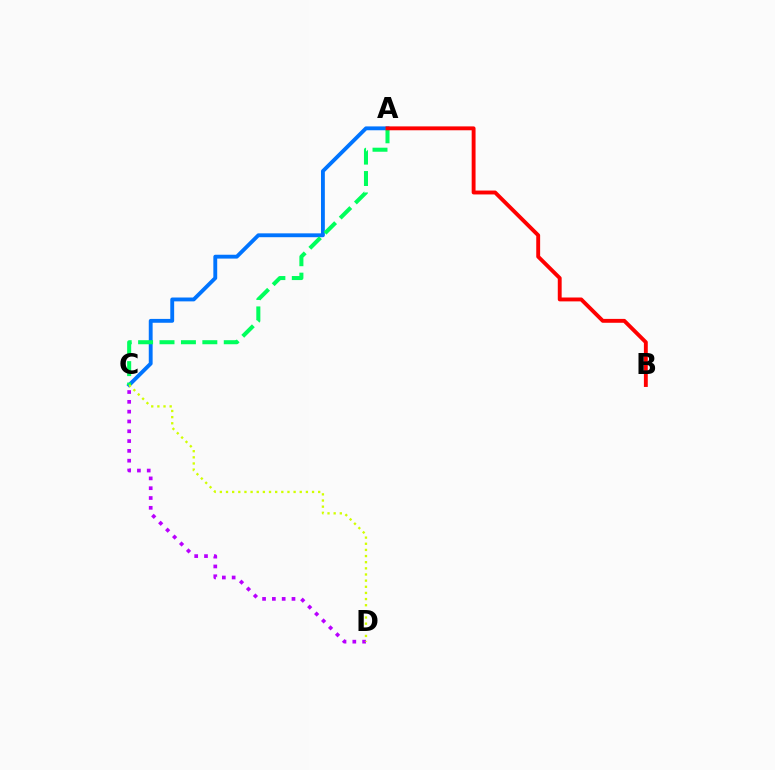{('C', 'D'): [{'color': '#b900ff', 'line_style': 'dotted', 'thickness': 2.66}, {'color': '#d1ff00', 'line_style': 'dotted', 'thickness': 1.67}], ('A', 'C'): [{'color': '#0074ff', 'line_style': 'solid', 'thickness': 2.78}, {'color': '#00ff5c', 'line_style': 'dashed', 'thickness': 2.91}], ('A', 'B'): [{'color': '#ff0000', 'line_style': 'solid', 'thickness': 2.79}]}